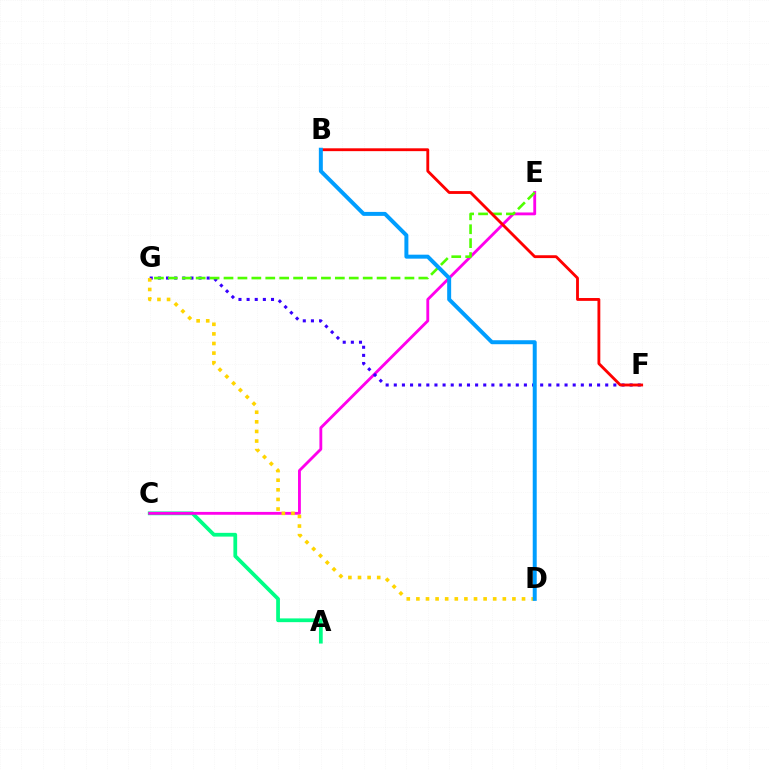{('A', 'C'): [{'color': '#00ff86', 'line_style': 'solid', 'thickness': 2.7}], ('C', 'E'): [{'color': '#ff00ed', 'line_style': 'solid', 'thickness': 2.05}], ('F', 'G'): [{'color': '#3700ff', 'line_style': 'dotted', 'thickness': 2.21}], ('E', 'G'): [{'color': '#4fff00', 'line_style': 'dashed', 'thickness': 1.89}], ('B', 'F'): [{'color': '#ff0000', 'line_style': 'solid', 'thickness': 2.05}], ('D', 'G'): [{'color': '#ffd500', 'line_style': 'dotted', 'thickness': 2.61}], ('B', 'D'): [{'color': '#009eff', 'line_style': 'solid', 'thickness': 2.86}]}